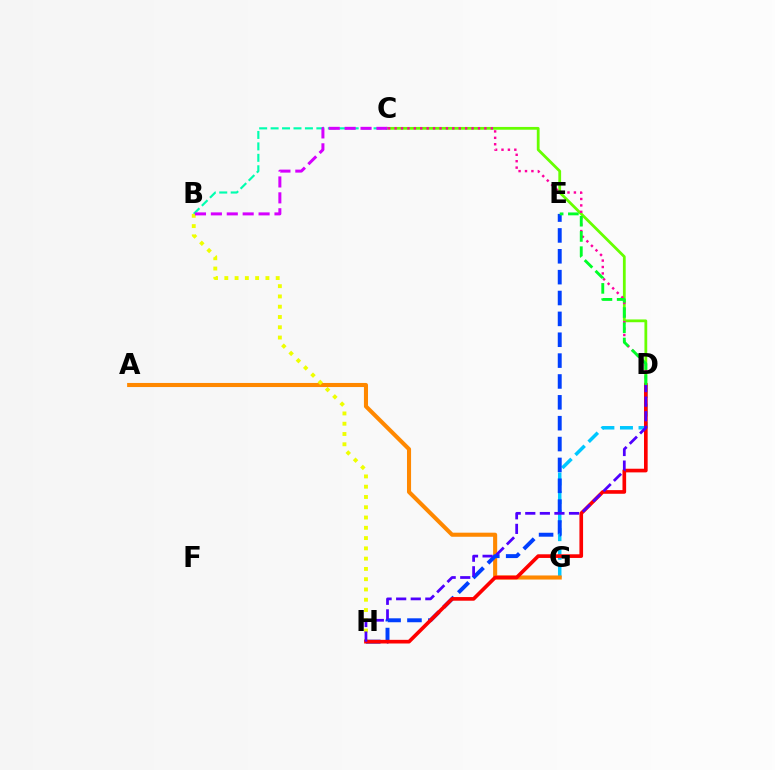{('D', 'G'): [{'color': '#00c7ff', 'line_style': 'dashed', 'thickness': 2.52}], ('B', 'C'): [{'color': '#00ffaf', 'line_style': 'dashed', 'thickness': 1.55}, {'color': '#d600ff', 'line_style': 'dashed', 'thickness': 2.16}], ('A', 'G'): [{'color': '#ff8800', 'line_style': 'solid', 'thickness': 2.94}], ('C', 'D'): [{'color': '#66ff00', 'line_style': 'solid', 'thickness': 2.0}, {'color': '#ff00a0', 'line_style': 'dotted', 'thickness': 1.74}], ('E', 'H'): [{'color': '#003fff', 'line_style': 'dashed', 'thickness': 2.83}], ('B', 'H'): [{'color': '#eeff00', 'line_style': 'dotted', 'thickness': 2.79}], ('D', 'H'): [{'color': '#ff0000', 'line_style': 'solid', 'thickness': 2.63}, {'color': '#4f00ff', 'line_style': 'dashed', 'thickness': 1.98}], ('D', 'E'): [{'color': '#00ff27', 'line_style': 'dashed', 'thickness': 2.07}]}